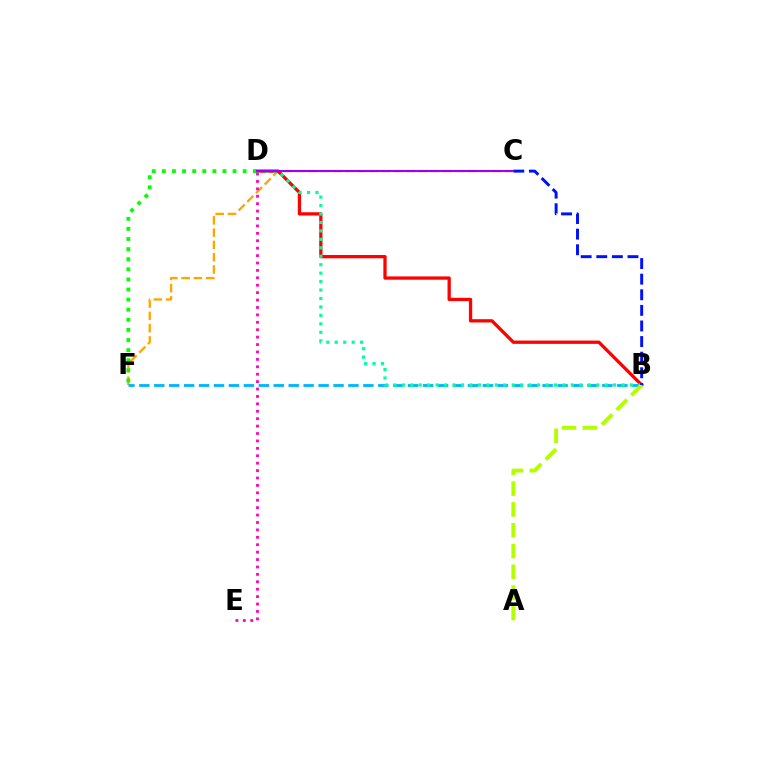{('C', 'F'): [{'color': '#ffa500', 'line_style': 'dashed', 'thickness': 1.67}], ('B', 'D'): [{'color': '#ff0000', 'line_style': 'solid', 'thickness': 2.36}, {'color': '#00ff9d', 'line_style': 'dotted', 'thickness': 2.3}], ('B', 'F'): [{'color': '#00b5ff', 'line_style': 'dashed', 'thickness': 2.03}], ('A', 'B'): [{'color': '#b3ff00', 'line_style': 'dashed', 'thickness': 2.82}], ('B', 'C'): [{'color': '#0010ff', 'line_style': 'dashed', 'thickness': 2.12}], ('D', 'F'): [{'color': '#08ff00', 'line_style': 'dotted', 'thickness': 2.74}], ('C', 'D'): [{'color': '#9b00ff', 'line_style': 'solid', 'thickness': 1.5}], ('D', 'E'): [{'color': '#ff00bd', 'line_style': 'dotted', 'thickness': 2.01}]}